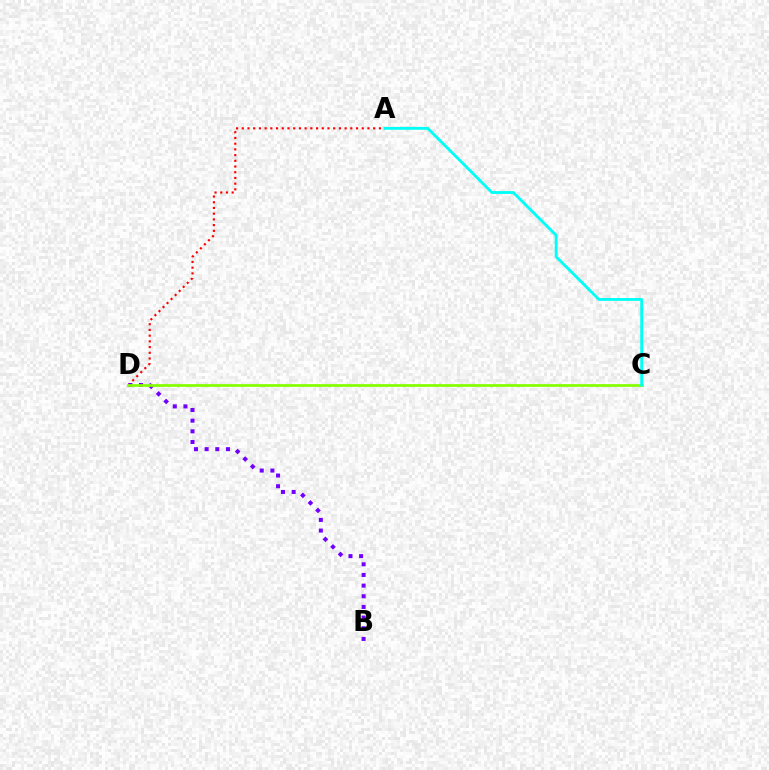{('A', 'D'): [{'color': '#ff0000', 'line_style': 'dotted', 'thickness': 1.55}], ('B', 'D'): [{'color': '#7200ff', 'line_style': 'dotted', 'thickness': 2.9}], ('C', 'D'): [{'color': '#84ff00', 'line_style': 'solid', 'thickness': 1.97}], ('A', 'C'): [{'color': '#00fff6', 'line_style': 'solid', 'thickness': 2.05}]}